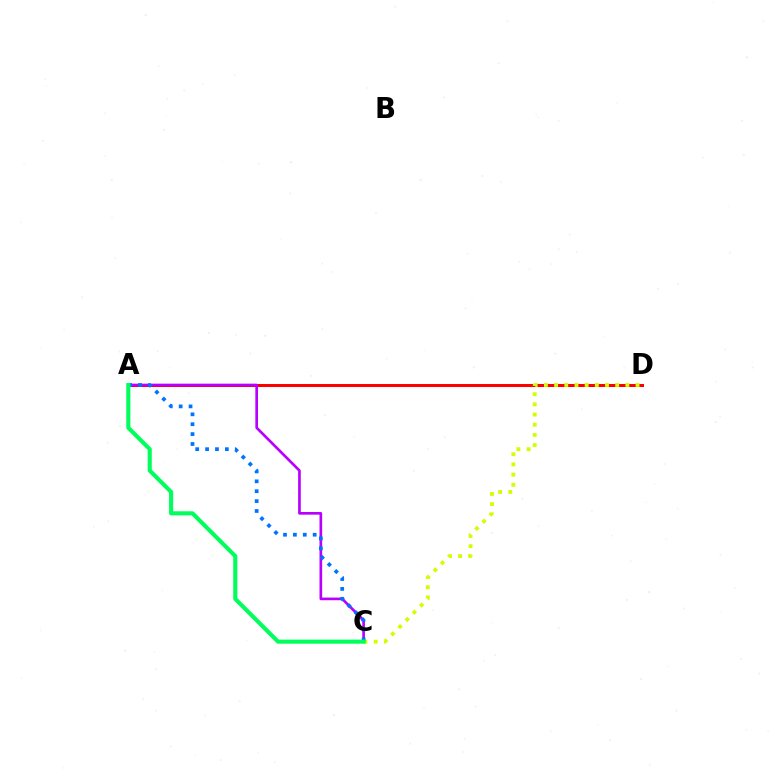{('A', 'D'): [{'color': '#ff0000', 'line_style': 'solid', 'thickness': 2.16}], ('C', 'D'): [{'color': '#d1ff00', 'line_style': 'dotted', 'thickness': 2.77}], ('A', 'C'): [{'color': '#b900ff', 'line_style': 'solid', 'thickness': 1.92}, {'color': '#0074ff', 'line_style': 'dotted', 'thickness': 2.69}, {'color': '#00ff5c', 'line_style': 'solid', 'thickness': 2.95}]}